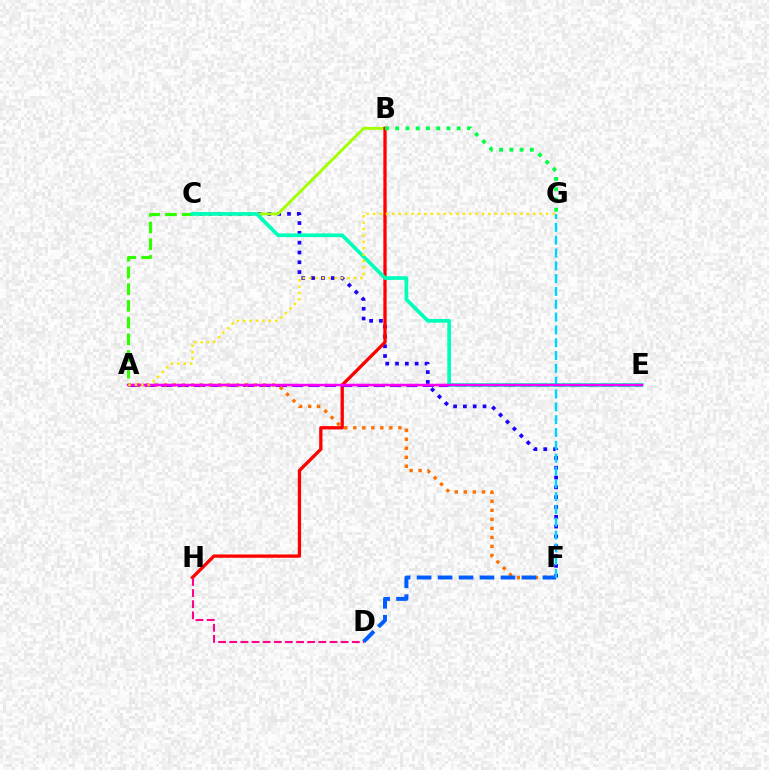{('C', 'F'): [{'color': '#1900ff', 'line_style': 'dotted', 'thickness': 2.67}], ('B', 'C'): [{'color': '#a2ff00', 'line_style': 'solid', 'thickness': 2.09}], ('B', 'H'): [{'color': '#ff0000', 'line_style': 'solid', 'thickness': 2.37}], ('A', 'E'): [{'color': '#8a00ff', 'line_style': 'dashed', 'thickness': 2.22}, {'color': '#fa00f9', 'line_style': 'solid', 'thickness': 1.76}], ('A', 'F'): [{'color': '#ff7000', 'line_style': 'dotted', 'thickness': 2.45}], ('A', 'C'): [{'color': '#31ff00', 'line_style': 'dashed', 'thickness': 2.27}], ('C', 'E'): [{'color': '#00ffbb', 'line_style': 'solid', 'thickness': 2.67}], ('B', 'G'): [{'color': '#00ff45', 'line_style': 'dotted', 'thickness': 2.78}], ('D', 'F'): [{'color': '#005dff', 'line_style': 'dashed', 'thickness': 2.85}], ('F', 'G'): [{'color': '#00d3ff', 'line_style': 'dashed', 'thickness': 1.74}], ('D', 'H'): [{'color': '#ff0088', 'line_style': 'dashed', 'thickness': 1.51}], ('A', 'G'): [{'color': '#ffe600', 'line_style': 'dotted', 'thickness': 1.74}]}